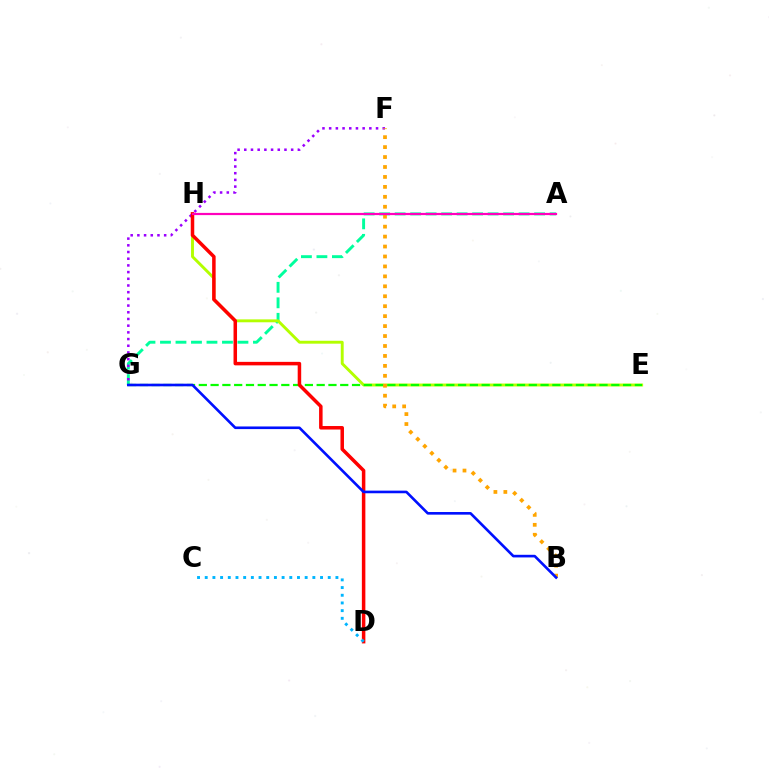{('A', 'G'): [{'color': '#00ff9d', 'line_style': 'dashed', 'thickness': 2.11}], ('F', 'G'): [{'color': '#9b00ff', 'line_style': 'dotted', 'thickness': 1.82}], ('E', 'H'): [{'color': '#b3ff00', 'line_style': 'solid', 'thickness': 2.09}], ('E', 'G'): [{'color': '#08ff00', 'line_style': 'dashed', 'thickness': 1.6}], ('B', 'F'): [{'color': '#ffa500', 'line_style': 'dotted', 'thickness': 2.7}], ('D', 'H'): [{'color': '#ff0000', 'line_style': 'solid', 'thickness': 2.52}], ('B', 'G'): [{'color': '#0010ff', 'line_style': 'solid', 'thickness': 1.89}], ('C', 'D'): [{'color': '#00b5ff', 'line_style': 'dotted', 'thickness': 2.09}], ('A', 'H'): [{'color': '#ff00bd', 'line_style': 'solid', 'thickness': 1.59}]}